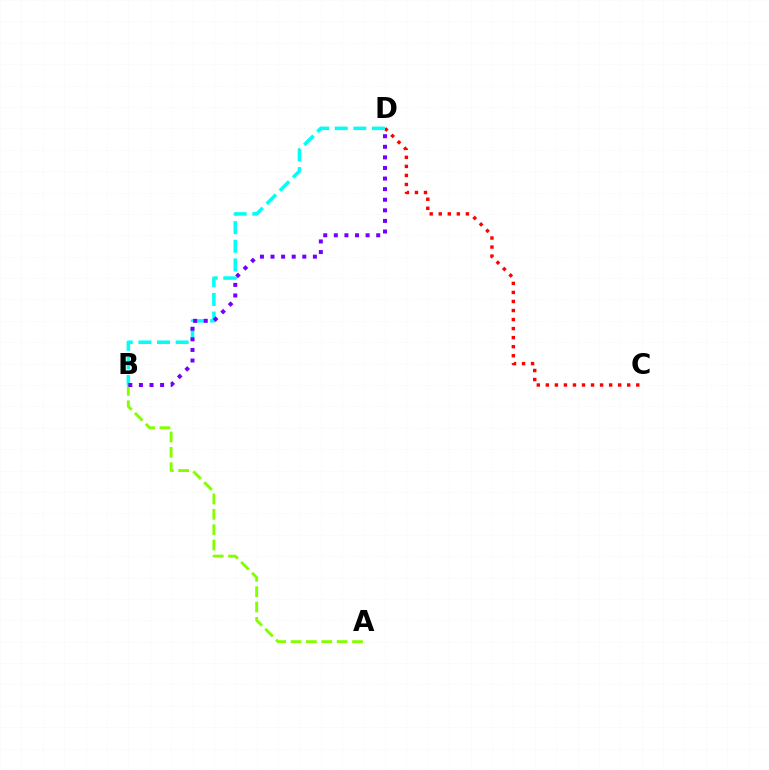{('A', 'B'): [{'color': '#84ff00', 'line_style': 'dashed', 'thickness': 2.09}], ('C', 'D'): [{'color': '#ff0000', 'line_style': 'dotted', 'thickness': 2.46}], ('B', 'D'): [{'color': '#00fff6', 'line_style': 'dashed', 'thickness': 2.53}, {'color': '#7200ff', 'line_style': 'dotted', 'thickness': 2.88}]}